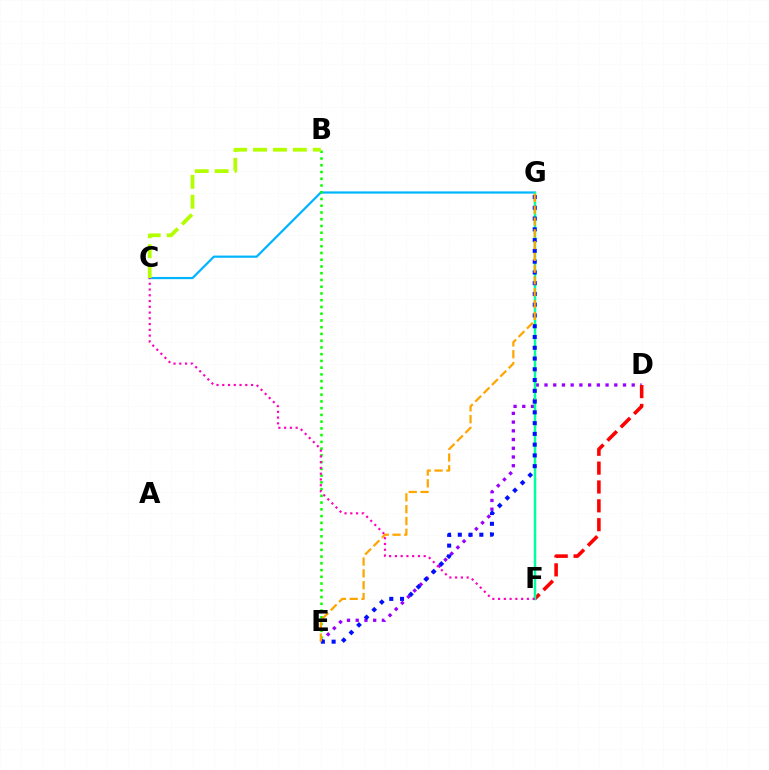{('C', 'G'): [{'color': '#00b5ff', 'line_style': 'solid', 'thickness': 1.59}], ('D', 'E'): [{'color': '#9b00ff', 'line_style': 'dotted', 'thickness': 2.37}], ('D', 'F'): [{'color': '#ff0000', 'line_style': 'dashed', 'thickness': 2.56}], ('B', 'E'): [{'color': '#08ff00', 'line_style': 'dotted', 'thickness': 1.83}], ('F', 'G'): [{'color': '#00ff9d', 'line_style': 'solid', 'thickness': 1.79}], ('C', 'F'): [{'color': '#ff00bd', 'line_style': 'dotted', 'thickness': 1.56}], ('E', 'G'): [{'color': '#0010ff', 'line_style': 'dotted', 'thickness': 2.92}, {'color': '#ffa500', 'line_style': 'dashed', 'thickness': 1.6}], ('B', 'C'): [{'color': '#b3ff00', 'line_style': 'dashed', 'thickness': 2.71}]}